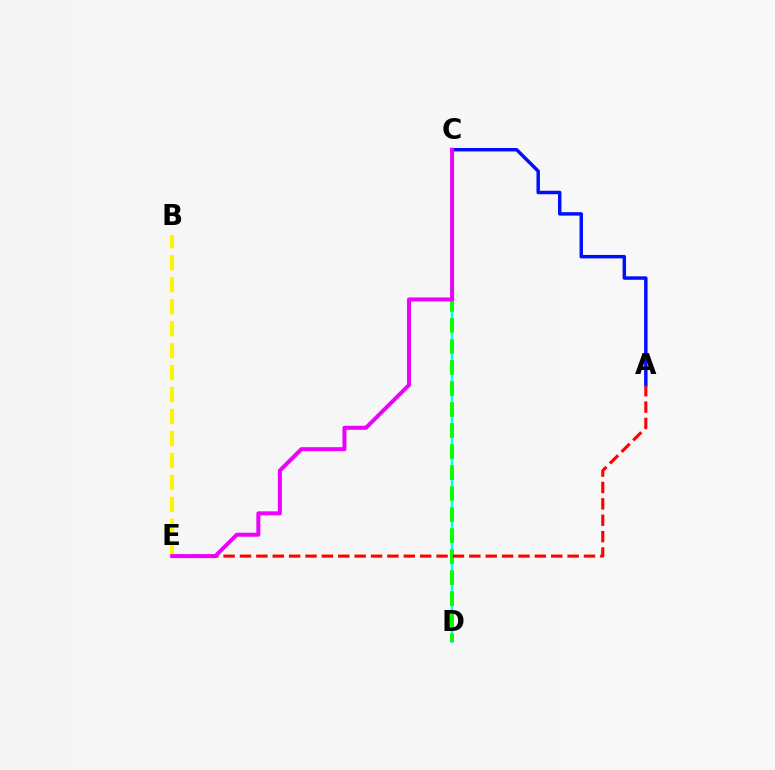{('C', 'D'): [{'color': '#00fff6', 'line_style': 'solid', 'thickness': 1.76}, {'color': '#08ff00', 'line_style': 'dashed', 'thickness': 2.85}], ('B', 'E'): [{'color': '#fcf500', 'line_style': 'dashed', 'thickness': 2.98}], ('A', 'C'): [{'color': '#0010ff', 'line_style': 'solid', 'thickness': 2.49}], ('A', 'E'): [{'color': '#ff0000', 'line_style': 'dashed', 'thickness': 2.23}], ('C', 'E'): [{'color': '#ee00ff', 'line_style': 'solid', 'thickness': 2.87}]}